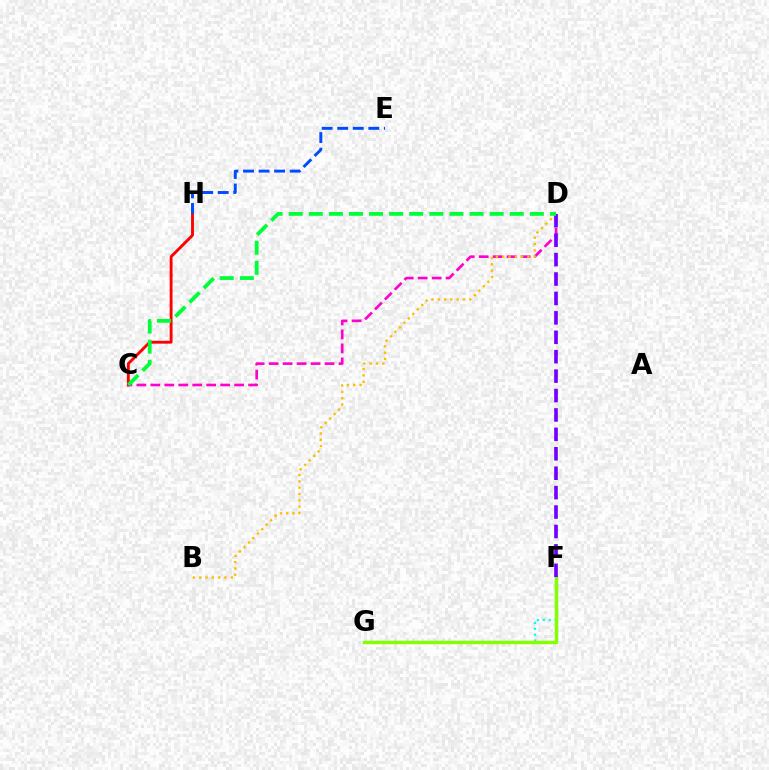{('F', 'G'): [{'color': '#00fff6', 'line_style': 'dotted', 'thickness': 1.6}, {'color': '#84ff00', 'line_style': 'solid', 'thickness': 2.48}], ('C', 'H'): [{'color': '#ff0000', 'line_style': 'solid', 'thickness': 2.07}], ('C', 'D'): [{'color': '#ff00cf', 'line_style': 'dashed', 'thickness': 1.9}, {'color': '#00ff39', 'line_style': 'dashed', 'thickness': 2.73}], ('B', 'D'): [{'color': '#ffbd00', 'line_style': 'dotted', 'thickness': 1.71}], ('D', 'F'): [{'color': '#7200ff', 'line_style': 'dashed', 'thickness': 2.64}], ('E', 'H'): [{'color': '#004bff', 'line_style': 'dashed', 'thickness': 2.11}]}